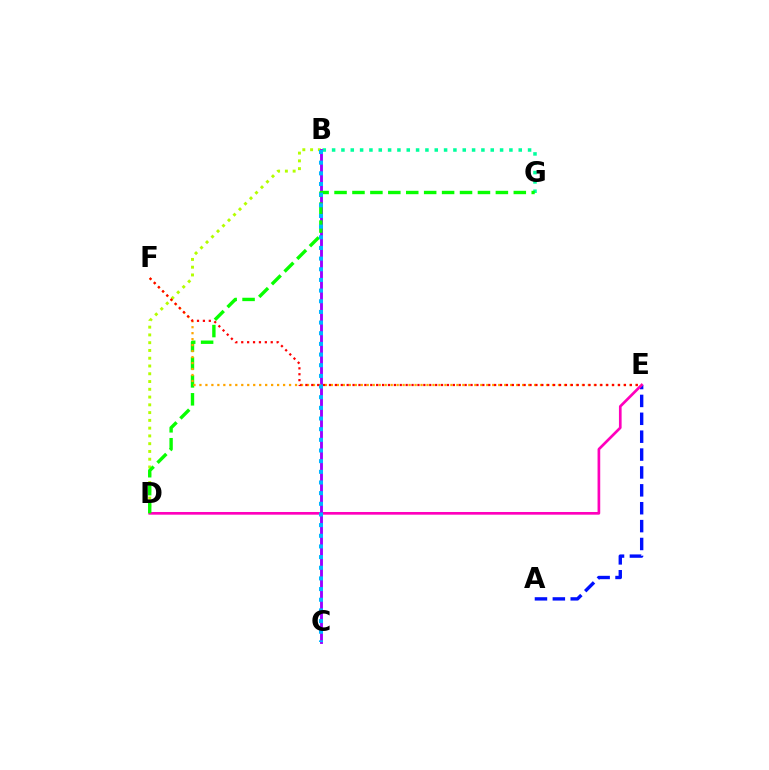{('A', 'E'): [{'color': '#0010ff', 'line_style': 'dashed', 'thickness': 2.43}], ('B', 'D'): [{'color': '#b3ff00', 'line_style': 'dotted', 'thickness': 2.11}], ('B', 'G'): [{'color': '#00ff9d', 'line_style': 'dotted', 'thickness': 2.54}], ('D', 'E'): [{'color': '#ff00bd', 'line_style': 'solid', 'thickness': 1.93}], ('B', 'C'): [{'color': '#9b00ff', 'line_style': 'solid', 'thickness': 2.06}, {'color': '#00b5ff', 'line_style': 'dotted', 'thickness': 2.9}], ('D', 'G'): [{'color': '#08ff00', 'line_style': 'dashed', 'thickness': 2.44}], ('E', 'F'): [{'color': '#ffa500', 'line_style': 'dotted', 'thickness': 1.62}, {'color': '#ff0000', 'line_style': 'dotted', 'thickness': 1.6}]}